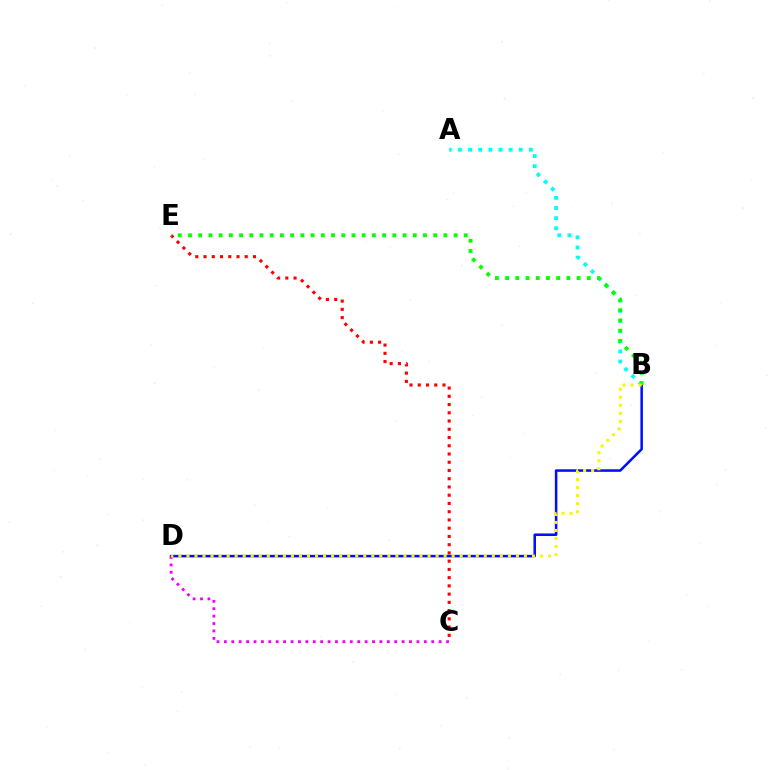{('A', 'B'): [{'color': '#00fff6', 'line_style': 'dotted', 'thickness': 2.75}], ('B', 'D'): [{'color': '#0010ff', 'line_style': 'solid', 'thickness': 1.83}, {'color': '#fcf500', 'line_style': 'dotted', 'thickness': 2.18}], ('C', 'E'): [{'color': '#ff0000', 'line_style': 'dotted', 'thickness': 2.24}], ('B', 'E'): [{'color': '#08ff00', 'line_style': 'dotted', 'thickness': 2.78}], ('C', 'D'): [{'color': '#ee00ff', 'line_style': 'dotted', 'thickness': 2.01}]}